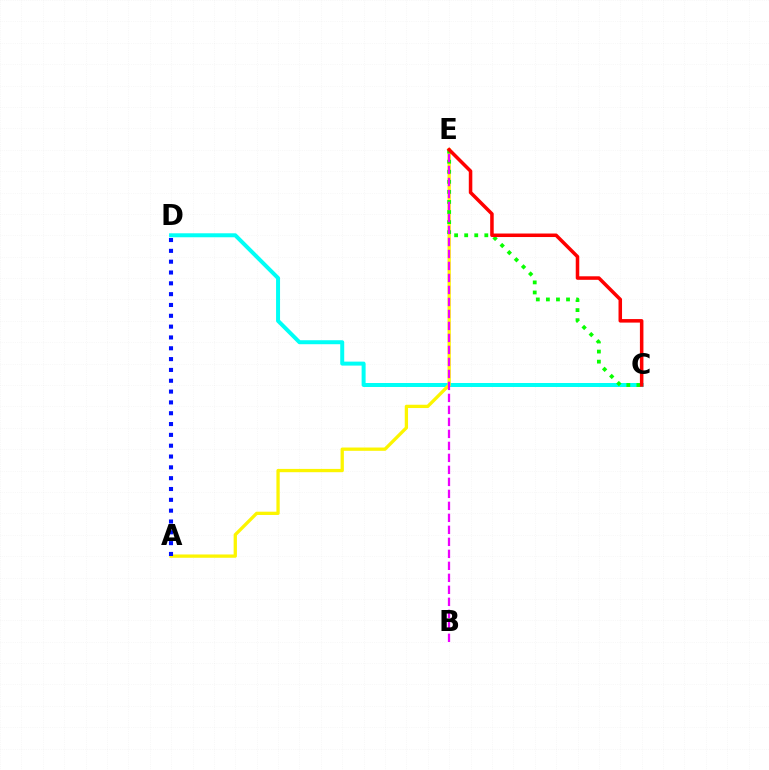{('C', 'D'): [{'color': '#00fff6', 'line_style': 'solid', 'thickness': 2.87}], ('A', 'E'): [{'color': '#fcf500', 'line_style': 'solid', 'thickness': 2.37}], ('C', 'E'): [{'color': '#08ff00', 'line_style': 'dotted', 'thickness': 2.74}, {'color': '#ff0000', 'line_style': 'solid', 'thickness': 2.54}], ('B', 'E'): [{'color': '#ee00ff', 'line_style': 'dashed', 'thickness': 1.63}], ('A', 'D'): [{'color': '#0010ff', 'line_style': 'dotted', 'thickness': 2.94}]}